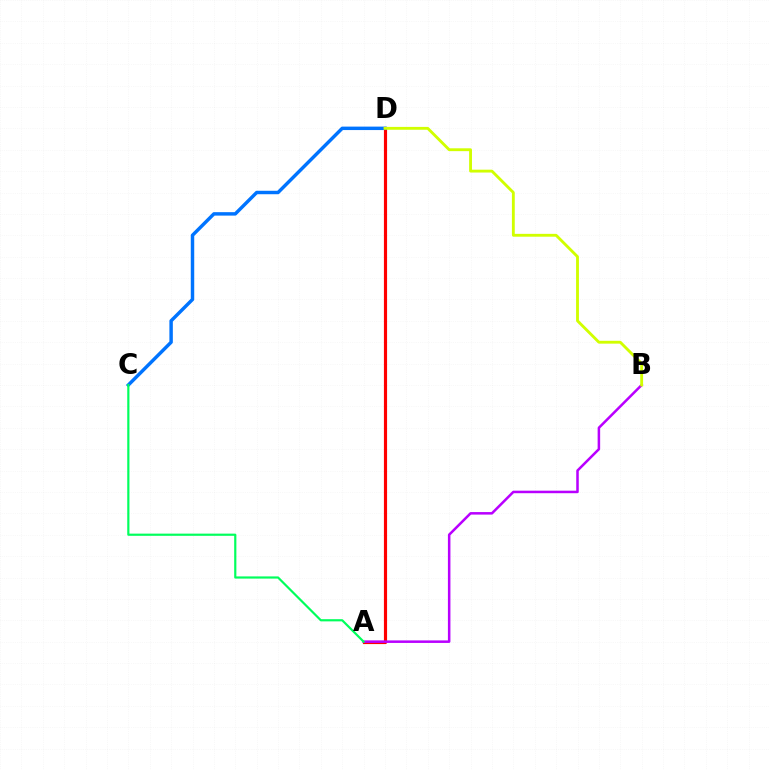{('A', 'D'): [{'color': '#ff0000', 'line_style': 'solid', 'thickness': 2.27}], ('C', 'D'): [{'color': '#0074ff', 'line_style': 'solid', 'thickness': 2.48}], ('A', 'B'): [{'color': '#b900ff', 'line_style': 'solid', 'thickness': 1.82}], ('A', 'C'): [{'color': '#00ff5c', 'line_style': 'solid', 'thickness': 1.57}], ('B', 'D'): [{'color': '#d1ff00', 'line_style': 'solid', 'thickness': 2.05}]}